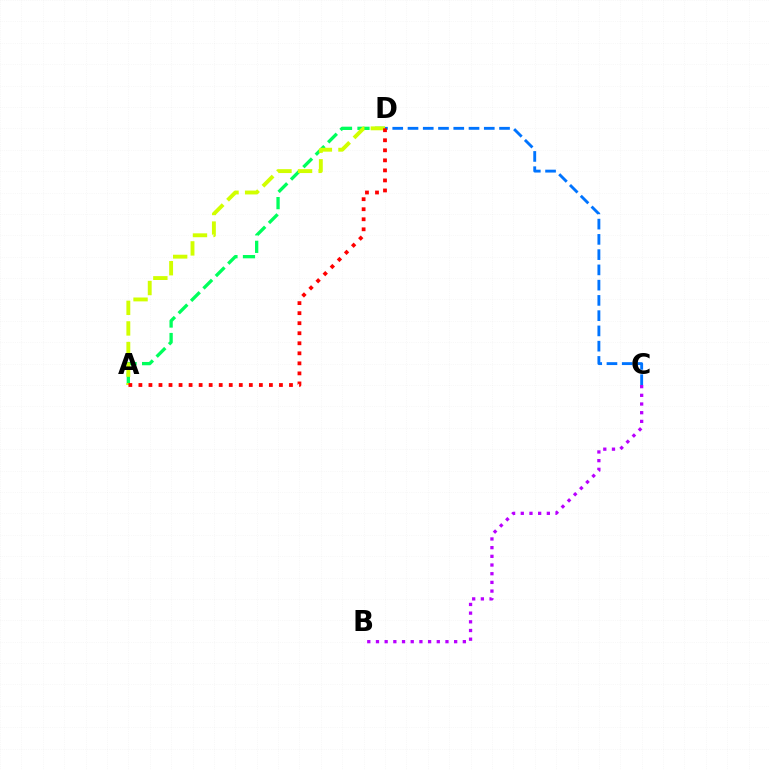{('A', 'D'): [{'color': '#00ff5c', 'line_style': 'dashed', 'thickness': 2.38}, {'color': '#d1ff00', 'line_style': 'dashed', 'thickness': 2.8}, {'color': '#ff0000', 'line_style': 'dotted', 'thickness': 2.73}], ('B', 'C'): [{'color': '#b900ff', 'line_style': 'dotted', 'thickness': 2.36}], ('C', 'D'): [{'color': '#0074ff', 'line_style': 'dashed', 'thickness': 2.07}]}